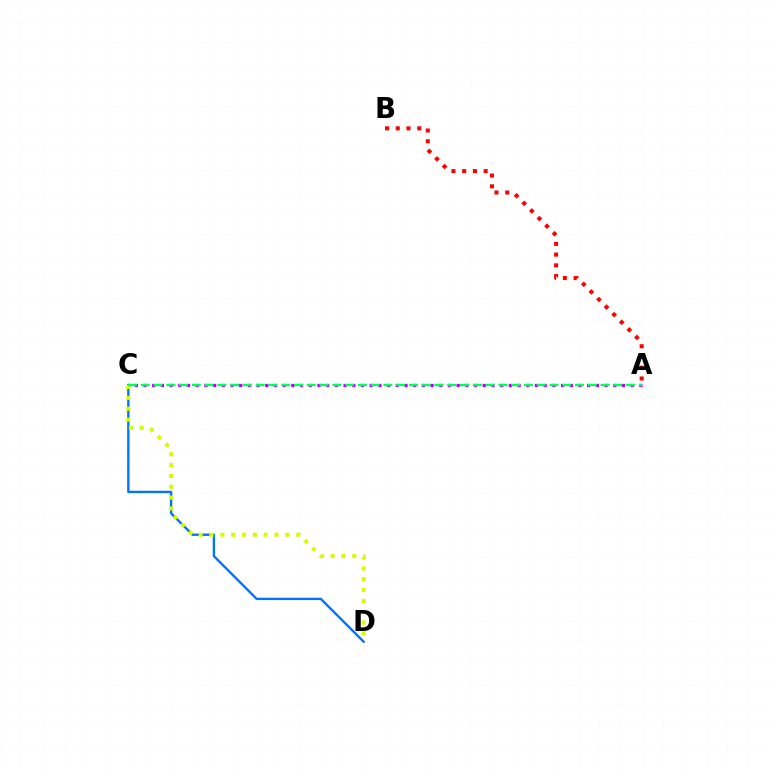{('C', 'D'): [{'color': '#0074ff', 'line_style': 'solid', 'thickness': 1.7}, {'color': '#d1ff00', 'line_style': 'dotted', 'thickness': 2.94}], ('A', 'C'): [{'color': '#b900ff', 'line_style': 'dotted', 'thickness': 2.36}, {'color': '#00ff5c', 'line_style': 'dashed', 'thickness': 1.74}], ('A', 'B'): [{'color': '#ff0000', 'line_style': 'dotted', 'thickness': 2.92}]}